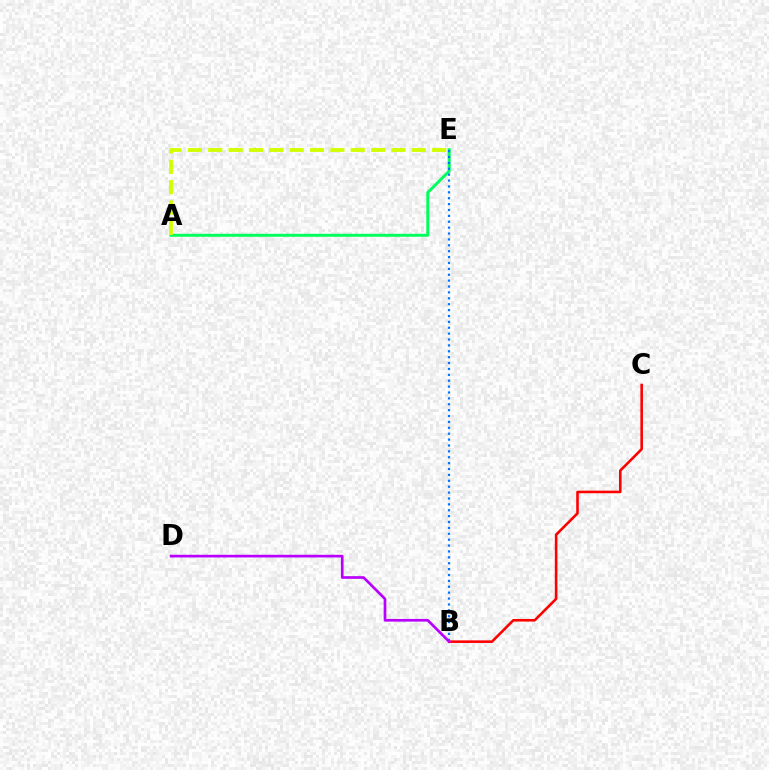{('B', 'C'): [{'color': '#ff0000', 'line_style': 'solid', 'thickness': 1.86}], ('A', 'E'): [{'color': '#00ff5c', 'line_style': 'solid', 'thickness': 2.13}, {'color': '#d1ff00', 'line_style': 'dashed', 'thickness': 2.77}], ('B', 'E'): [{'color': '#0074ff', 'line_style': 'dotted', 'thickness': 1.6}], ('B', 'D'): [{'color': '#b900ff', 'line_style': 'solid', 'thickness': 1.93}]}